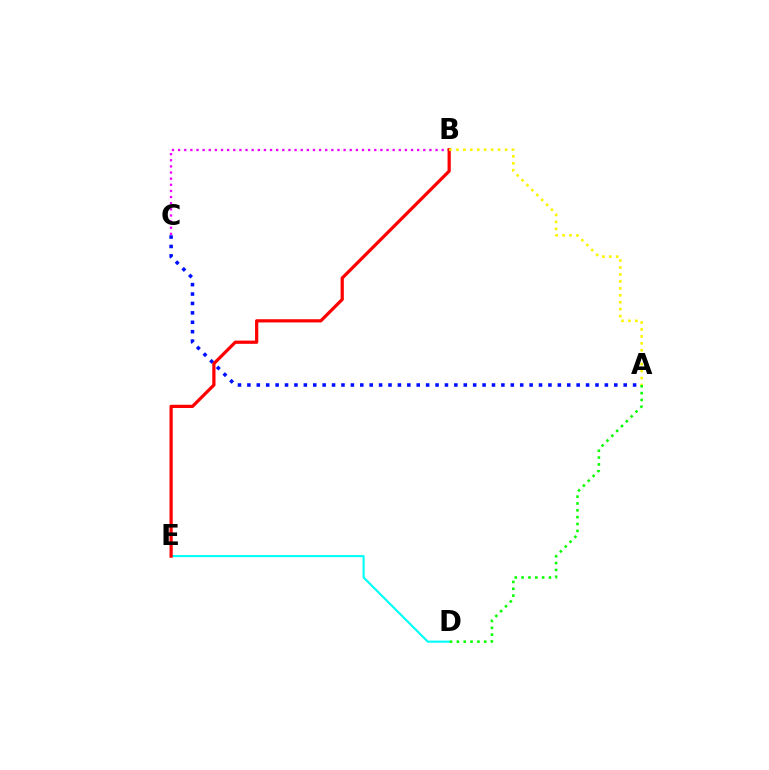{('D', 'E'): [{'color': '#00fff6', 'line_style': 'solid', 'thickness': 1.52}], ('B', 'C'): [{'color': '#ee00ff', 'line_style': 'dotted', 'thickness': 1.67}], ('A', 'D'): [{'color': '#08ff00', 'line_style': 'dotted', 'thickness': 1.86}], ('A', 'C'): [{'color': '#0010ff', 'line_style': 'dotted', 'thickness': 2.56}], ('B', 'E'): [{'color': '#ff0000', 'line_style': 'solid', 'thickness': 2.33}], ('A', 'B'): [{'color': '#fcf500', 'line_style': 'dotted', 'thickness': 1.89}]}